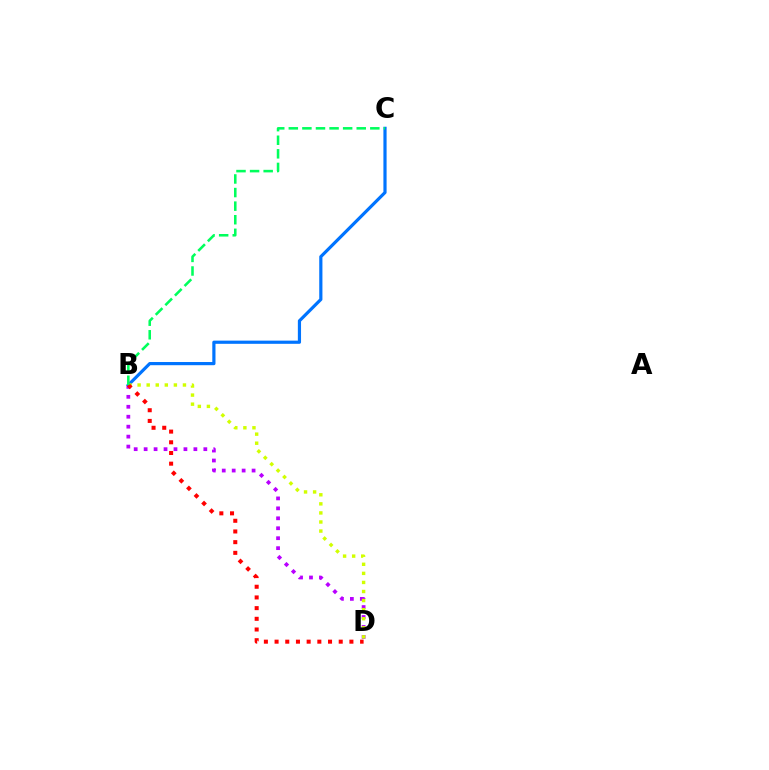{('B', 'D'): [{'color': '#b900ff', 'line_style': 'dotted', 'thickness': 2.7}, {'color': '#d1ff00', 'line_style': 'dotted', 'thickness': 2.46}, {'color': '#ff0000', 'line_style': 'dotted', 'thickness': 2.9}], ('B', 'C'): [{'color': '#0074ff', 'line_style': 'solid', 'thickness': 2.29}, {'color': '#00ff5c', 'line_style': 'dashed', 'thickness': 1.85}]}